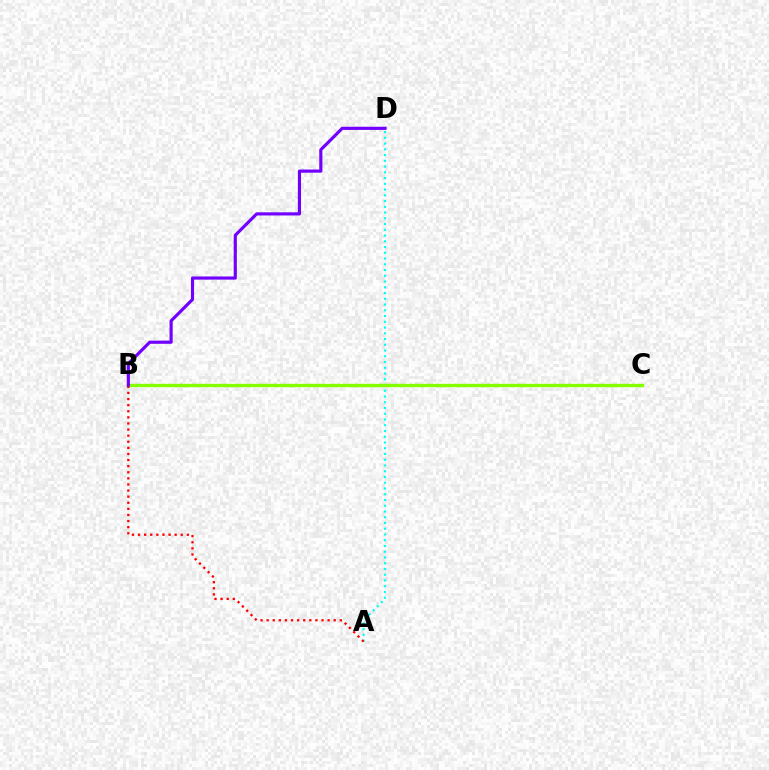{('A', 'D'): [{'color': '#00fff6', 'line_style': 'dotted', 'thickness': 1.56}], ('B', 'C'): [{'color': '#84ff00', 'line_style': 'solid', 'thickness': 2.44}], ('A', 'B'): [{'color': '#ff0000', 'line_style': 'dotted', 'thickness': 1.66}], ('B', 'D'): [{'color': '#7200ff', 'line_style': 'solid', 'thickness': 2.28}]}